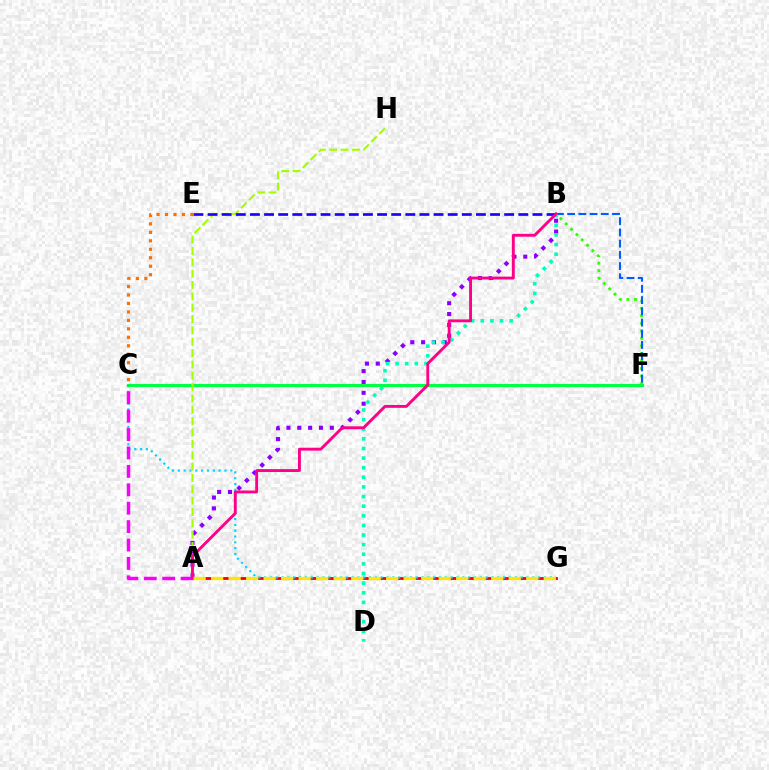{('B', 'F'): [{'color': '#31ff00', 'line_style': 'dotted', 'thickness': 2.05}, {'color': '#005dff', 'line_style': 'dashed', 'thickness': 1.52}], ('A', 'B'): [{'color': '#8a00ff', 'line_style': 'dotted', 'thickness': 2.95}, {'color': '#ff0088', 'line_style': 'solid', 'thickness': 2.08}], ('A', 'G'): [{'color': '#ff0000', 'line_style': 'solid', 'thickness': 2.05}, {'color': '#ffe600', 'line_style': 'dashed', 'thickness': 2.38}], ('C', 'G'): [{'color': '#00d3ff', 'line_style': 'dotted', 'thickness': 1.58}], ('C', 'F'): [{'color': '#00ff45', 'line_style': 'solid', 'thickness': 2.27}], ('A', 'H'): [{'color': '#a2ff00', 'line_style': 'dashed', 'thickness': 1.54}], ('B', 'E'): [{'color': '#1900ff', 'line_style': 'dashed', 'thickness': 1.92}], ('A', 'C'): [{'color': '#fa00f9', 'line_style': 'dashed', 'thickness': 2.5}], ('B', 'D'): [{'color': '#00ffbb', 'line_style': 'dotted', 'thickness': 2.61}], ('C', 'E'): [{'color': '#ff7000', 'line_style': 'dotted', 'thickness': 2.3}]}